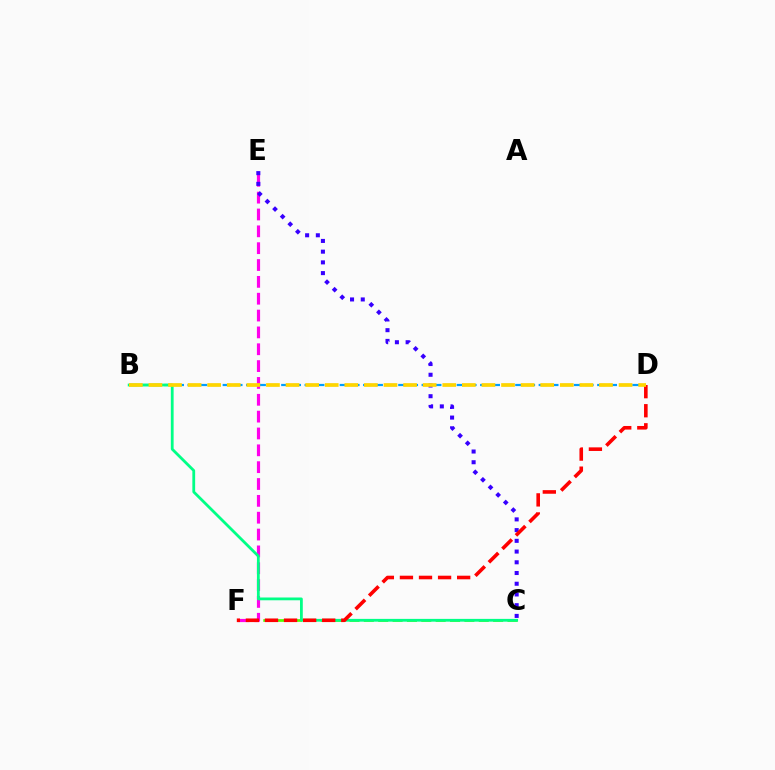{('C', 'F'): [{'color': '#4fff00', 'line_style': 'dashed', 'thickness': 1.95}], ('E', 'F'): [{'color': '#ff00ed', 'line_style': 'dashed', 'thickness': 2.29}], ('B', 'D'): [{'color': '#009eff', 'line_style': 'dashed', 'thickness': 1.59}, {'color': '#ffd500', 'line_style': 'dashed', 'thickness': 2.66}], ('B', 'C'): [{'color': '#00ff86', 'line_style': 'solid', 'thickness': 2.01}], ('C', 'E'): [{'color': '#3700ff', 'line_style': 'dotted', 'thickness': 2.91}], ('D', 'F'): [{'color': '#ff0000', 'line_style': 'dashed', 'thickness': 2.59}]}